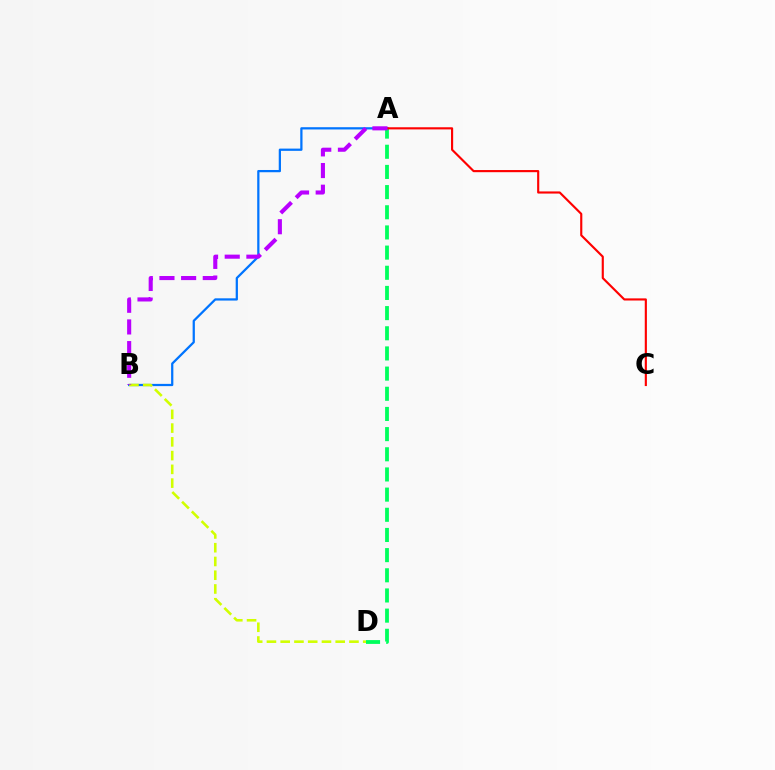{('A', 'B'): [{'color': '#0074ff', 'line_style': 'solid', 'thickness': 1.62}, {'color': '#b900ff', 'line_style': 'dashed', 'thickness': 2.94}], ('B', 'D'): [{'color': '#d1ff00', 'line_style': 'dashed', 'thickness': 1.87}], ('A', 'D'): [{'color': '#00ff5c', 'line_style': 'dashed', 'thickness': 2.74}], ('A', 'C'): [{'color': '#ff0000', 'line_style': 'solid', 'thickness': 1.54}]}